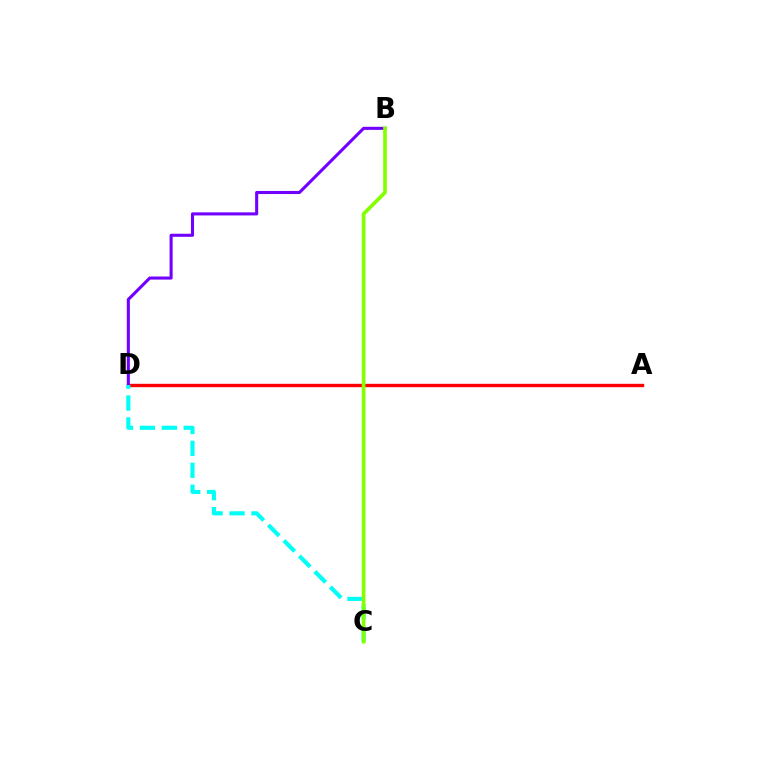{('A', 'D'): [{'color': '#ff0000', 'line_style': 'solid', 'thickness': 2.43}], ('B', 'D'): [{'color': '#7200ff', 'line_style': 'solid', 'thickness': 2.21}], ('C', 'D'): [{'color': '#00fff6', 'line_style': 'dashed', 'thickness': 2.98}], ('B', 'C'): [{'color': '#84ff00', 'line_style': 'solid', 'thickness': 2.64}]}